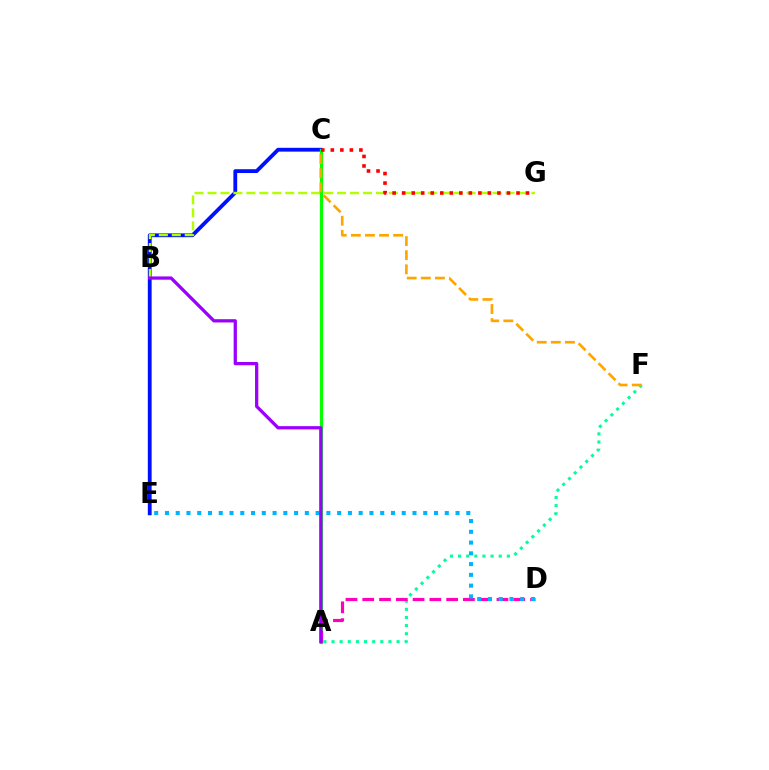{('C', 'E'): [{'color': '#0010ff', 'line_style': 'solid', 'thickness': 2.74}], ('B', 'G'): [{'color': '#b3ff00', 'line_style': 'dashed', 'thickness': 1.76}], ('A', 'F'): [{'color': '#00ff9d', 'line_style': 'dotted', 'thickness': 2.21}], ('A', 'C'): [{'color': '#08ff00', 'line_style': 'solid', 'thickness': 2.32}], ('C', 'F'): [{'color': '#ffa500', 'line_style': 'dashed', 'thickness': 1.91}], ('A', 'D'): [{'color': '#ff00bd', 'line_style': 'dashed', 'thickness': 2.28}], ('C', 'G'): [{'color': '#ff0000', 'line_style': 'dotted', 'thickness': 2.59}], ('D', 'E'): [{'color': '#00b5ff', 'line_style': 'dotted', 'thickness': 2.92}], ('A', 'B'): [{'color': '#9b00ff', 'line_style': 'solid', 'thickness': 2.35}]}